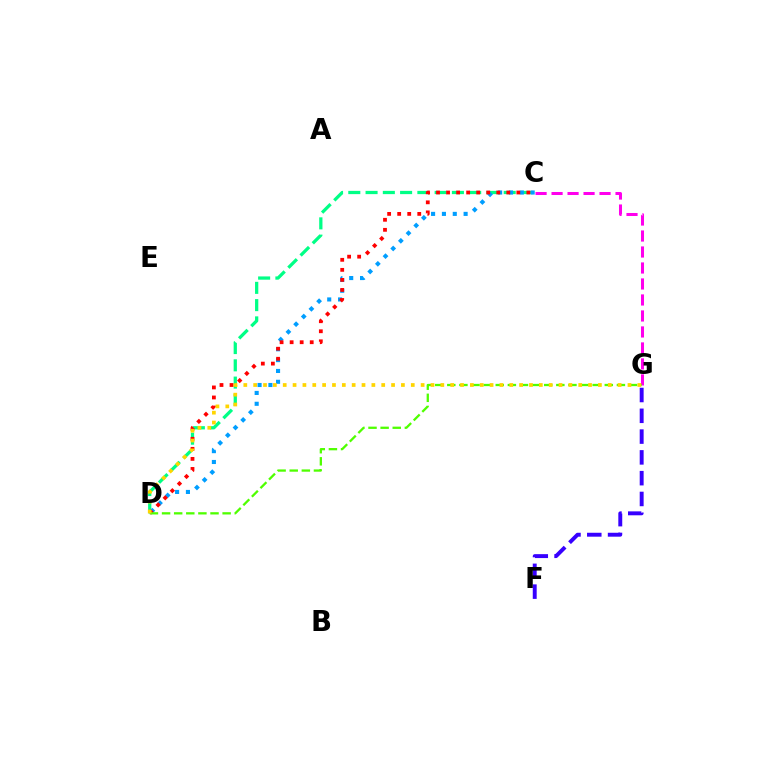{('C', 'G'): [{'color': '#ff00ed', 'line_style': 'dashed', 'thickness': 2.17}], ('F', 'G'): [{'color': '#3700ff', 'line_style': 'dashed', 'thickness': 2.82}], ('C', 'D'): [{'color': '#00ff86', 'line_style': 'dashed', 'thickness': 2.35}, {'color': '#009eff', 'line_style': 'dotted', 'thickness': 2.95}, {'color': '#ff0000', 'line_style': 'dotted', 'thickness': 2.73}], ('D', 'G'): [{'color': '#4fff00', 'line_style': 'dashed', 'thickness': 1.65}, {'color': '#ffd500', 'line_style': 'dotted', 'thickness': 2.68}]}